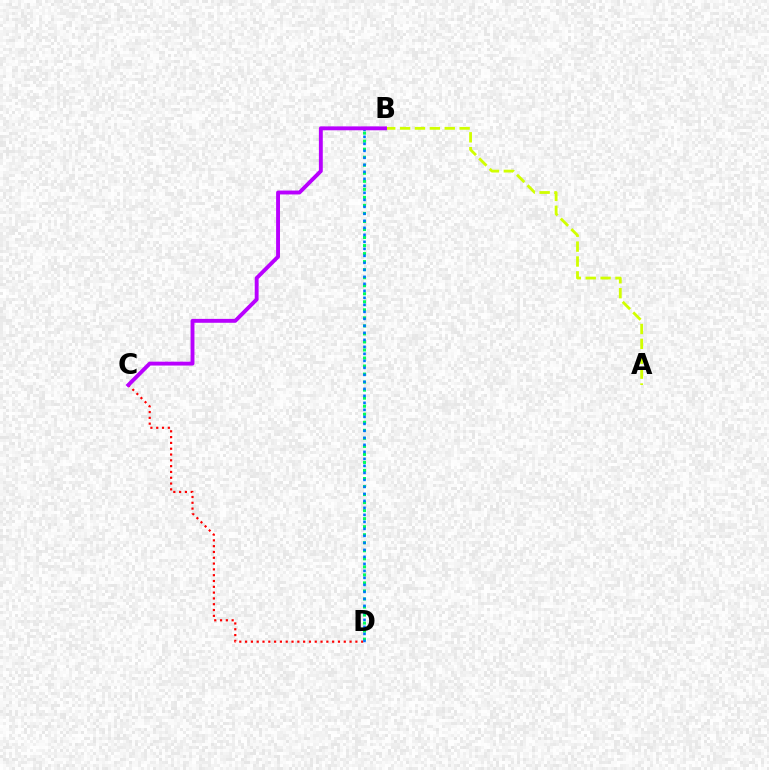{('A', 'B'): [{'color': '#d1ff00', 'line_style': 'dashed', 'thickness': 2.02}], ('B', 'D'): [{'color': '#00ff5c', 'line_style': 'dotted', 'thickness': 2.18}, {'color': '#0074ff', 'line_style': 'dotted', 'thickness': 1.9}], ('C', 'D'): [{'color': '#ff0000', 'line_style': 'dotted', 'thickness': 1.58}], ('B', 'C'): [{'color': '#b900ff', 'line_style': 'solid', 'thickness': 2.8}]}